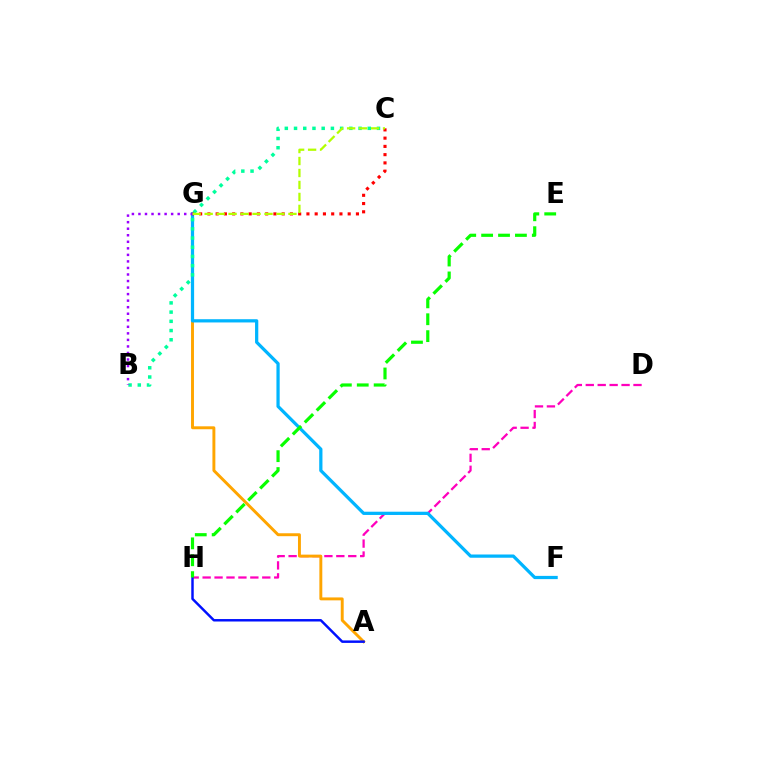{('D', 'H'): [{'color': '#ff00bd', 'line_style': 'dashed', 'thickness': 1.62}], ('A', 'G'): [{'color': '#ffa500', 'line_style': 'solid', 'thickness': 2.11}], ('F', 'G'): [{'color': '#00b5ff', 'line_style': 'solid', 'thickness': 2.33}], ('C', 'G'): [{'color': '#ff0000', 'line_style': 'dotted', 'thickness': 2.24}, {'color': '#b3ff00', 'line_style': 'dashed', 'thickness': 1.63}], ('B', 'C'): [{'color': '#00ff9d', 'line_style': 'dotted', 'thickness': 2.5}], ('B', 'G'): [{'color': '#9b00ff', 'line_style': 'dotted', 'thickness': 1.78}], ('A', 'H'): [{'color': '#0010ff', 'line_style': 'solid', 'thickness': 1.77}], ('E', 'H'): [{'color': '#08ff00', 'line_style': 'dashed', 'thickness': 2.3}]}